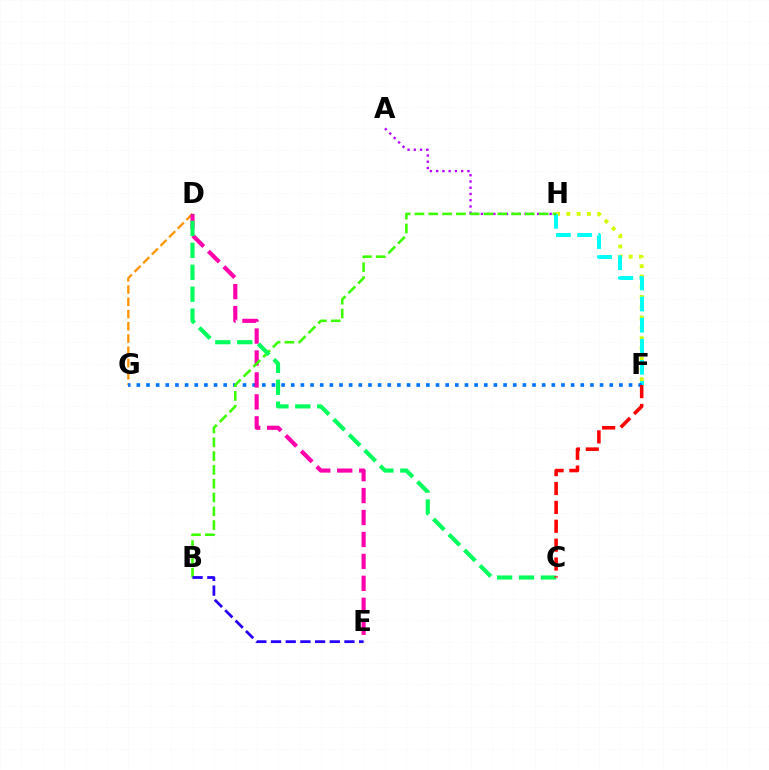{('F', 'H'): [{'color': '#d1ff00', 'line_style': 'dotted', 'thickness': 2.79}, {'color': '#00fff6', 'line_style': 'dashed', 'thickness': 2.86}], ('D', 'G'): [{'color': '#ff9400', 'line_style': 'dashed', 'thickness': 1.66}], ('F', 'G'): [{'color': '#0074ff', 'line_style': 'dotted', 'thickness': 2.62}], ('A', 'H'): [{'color': '#b900ff', 'line_style': 'dotted', 'thickness': 1.7}], ('D', 'E'): [{'color': '#ff00ac', 'line_style': 'dashed', 'thickness': 2.98}], ('B', 'H'): [{'color': '#3dff00', 'line_style': 'dashed', 'thickness': 1.87}], ('B', 'E'): [{'color': '#2500ff', 'line_style': 'dashed', 'thickness': 2.0}], ('C', 'D'): [{'color': '#00ff5c', 'line_style': 'dashed', 'thickness': 2.98}], ('C', 'F'): [{'color': '#ff0000', 'line_style': 'dashed', 'thickness': 2.57}]}